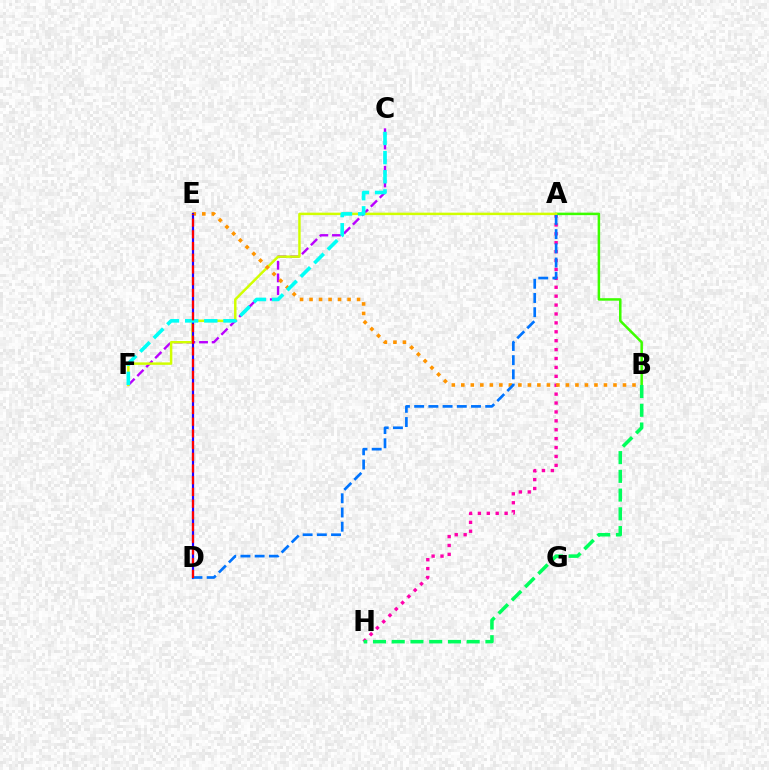{('A', 'H'): [{'color': '#ff00ac', 'line_style': 'dotted', 'thickness': 2.42}], ('A', 'B'): [{'color': '#3dff00', 'line_style': 'solid', 'thickness': 1.81}], ('C', 'F'): [{'color': '#b900ff', 'line_style': 'dashed', 'thickness': 1.72}, {'color': '#00fff6', 'line_style': 'dashed', 'thickness': 2.6}], ('B', 'H'): [{'color': '#00ff5c', 'line_style': 'dashed', 'thickness': 2.55}], ('A', 'F'): [{'color': '#d1ff00', 'line_style': 'solid', 'thickness': 1.77}], ('B', 'E'): [{'color': '#ff9400', 'line_style': 'dotted', 'thickness': 2.58}], ('D', 'E'): [{'color': '#2500ff', 'line_style': 'solid', 'thickness': 1.58}, {'color': '#ff0000', 'line_style': 'dashed', 'thickness': 1.59}], ('A', 'D'): [{'color': '#0074ff', 'line_style': 'dashed', 'thickness': 1.93}]}